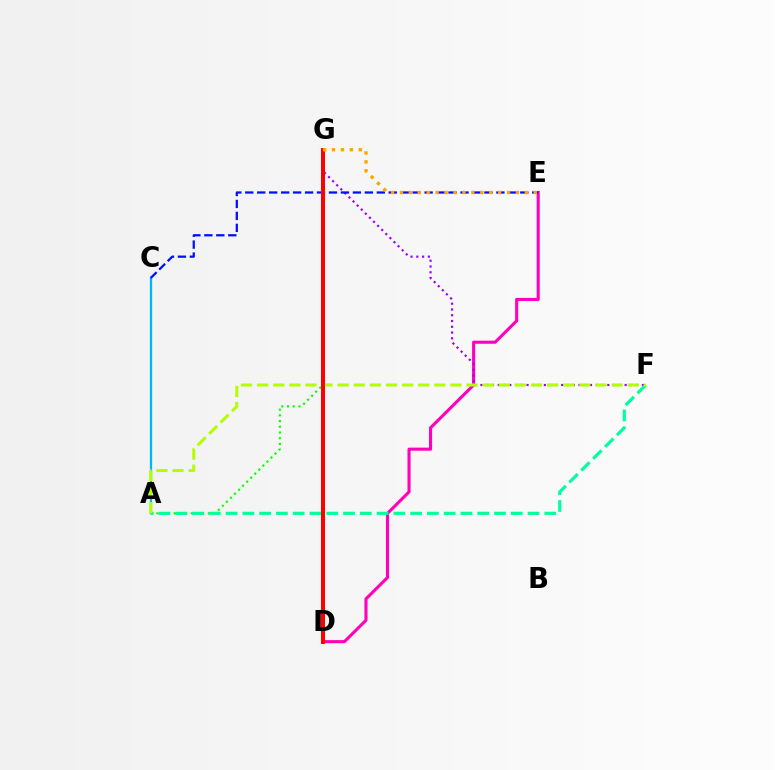{('A', 'C'): [{'color': '#00b5ff', 'line_style': 'solid', 'thickness': 1.62}], ('D', 'E'): [{'color': '#ff00bd', 'line_style': 'solid', 'thickness': 2.22}], ('A', 'G'): [{'color': '#08ff00', 'line_style': 'dotted', 'thickness': 1.55}], ('F', 'G'): [{'color': '#9b00ff', 'line_style': 'dotted', 'thickness': 1.57}], ('A', 'F'): [{'color': '#00ff9d', 'line_style': 'dashed', 'thickness': 2.28}, {'color': '#b3ff00', 'line_style': 'dashed', 'thickness': 2.19}], ('C', 'E'): [{'color': '#0010ff', 'line_style': 'dashed', 'thickness': 1.62}], ('D', 'G'): [{'color': '#ff0000', 'line_style': 'solid', 'thickness': 2.88}], ('E', 'G'): [{'color': '#ffa500', 'line_style': 'dotted', 'thickness': 2.42}]}